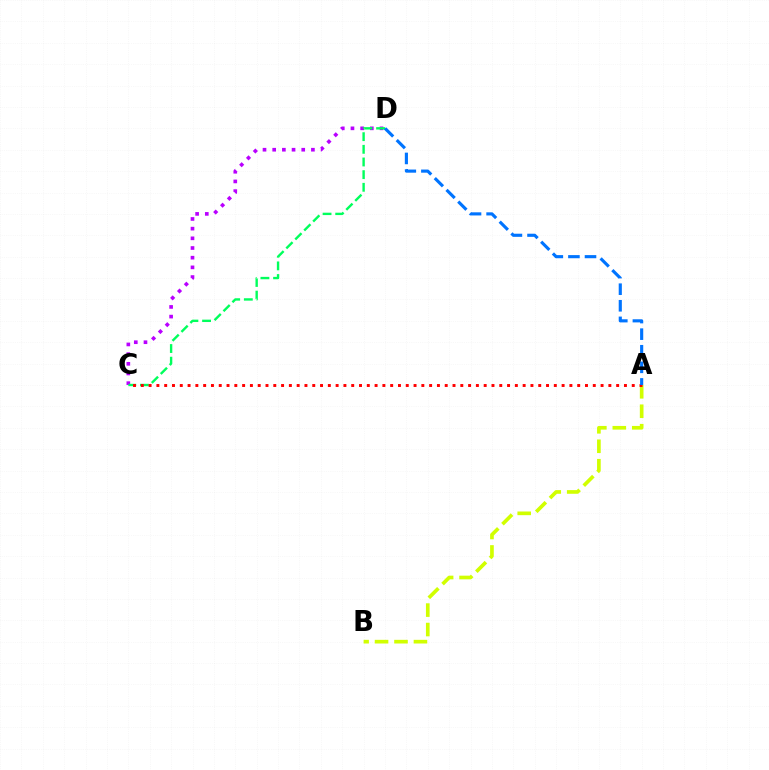{('A', 'B'): [{'color': '#d1ff00', 'line_style': 'dashed', 'thickness': 2.64}], ('C', 'D'): [{'color': '#b900ff', 'line_style': 'dotted', 'thickness': 2.63}, {'color': '#00ff5c', 'line_style': 'dashed', 'thickness': 1.72}], ('A', 'C'): [{'color': '#ff0000', 'line_style': 'dotted', 'thickness': 2.12}], ('A', 'D'): [{'color': '#0074ff', 'line_style': 'dashed', 'thickness': 2.25}]}